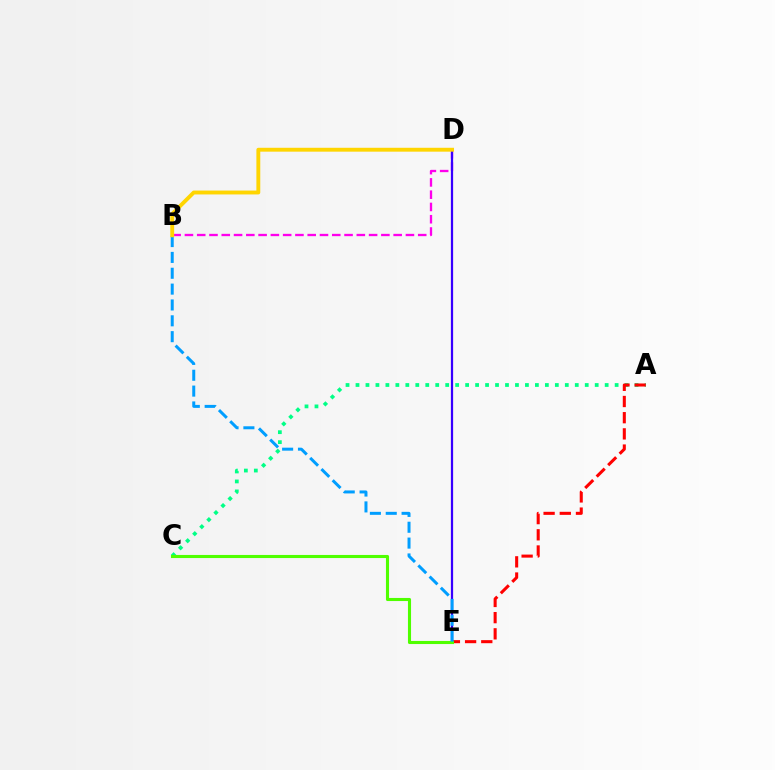{('B', 'D'): [{'color': '#ff00ed', 'line_style': 'dashed', 'thickness': 1.67}, {'color': '#ffd500', 'line_style': 'solid', 'thickness': 2.8}], ('D', 'E'): [{'color': '#3700ff', 'line_style': 'solid', 'thickness': 1.6}], ('A', 'C'): [{'color': '#00ff86', 'line_style': 'dotted', 'thickness': 2.71}], ('A', 'E'): [{'color': '#ff0000', 'line_style': 'dashed', 'thickness': 2.2}], ('C', 'E'): [{'color': '#4fff00', 'line_style': 'solid', 'thickness': 2.23}], ('B', 'E'): [{'color': '#009eff', 'line_style': 'dashed', 'thickness': 2.15}]}